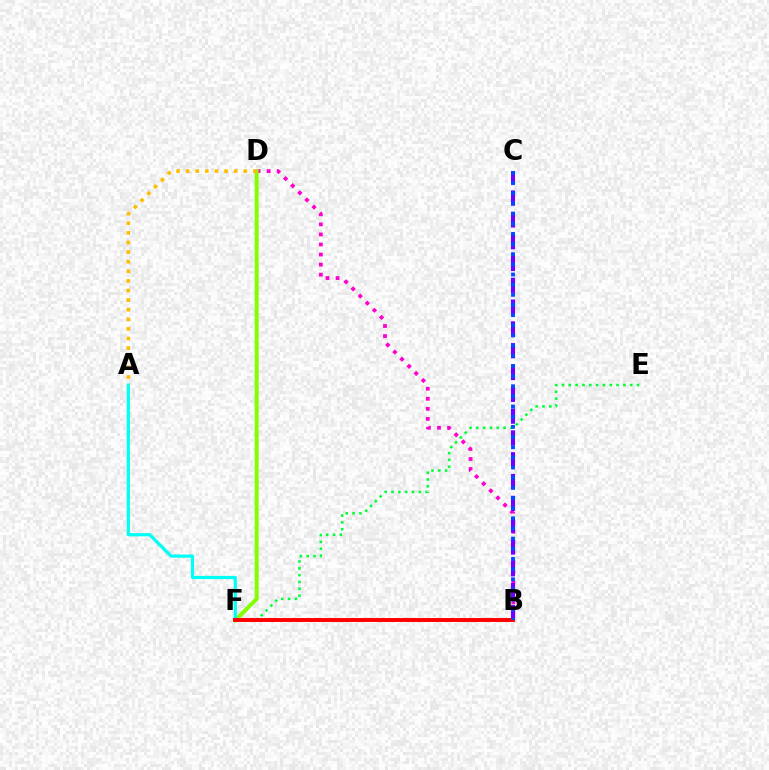{('B', 'D'): [{'color': '#ff00cf', 'line_style': 'dotted', 'thickness': 2.73}], ('E', 'F'): [{'color': '#00ff39', 'line_style': 'dotted', 'thickness': 1.85}], ('D', 'F'): [{'color': '#84ff00', 'line_style': 'solid', 'thickness': 2.87}], ('A', 'F'): [{'color': '#00fff6', 'line_style': 'solid', 'thickness': 2.32}], ('B', 'C'): [{'color': '#7200ff', 'line_style': 'dashed', 'thickness': 2.96}, {'color': '#004bff', 'line_style': 'dotted', 'thickness': 2.76}], ('B', 'F'): [{'color': '#ff0000', 'line_style': 'solid', 'thickness': 2.83}], ('A', 'D'): [{'color': '#ffbd00', 'line_style': 'dotted', 'thickness': 2.61}]}